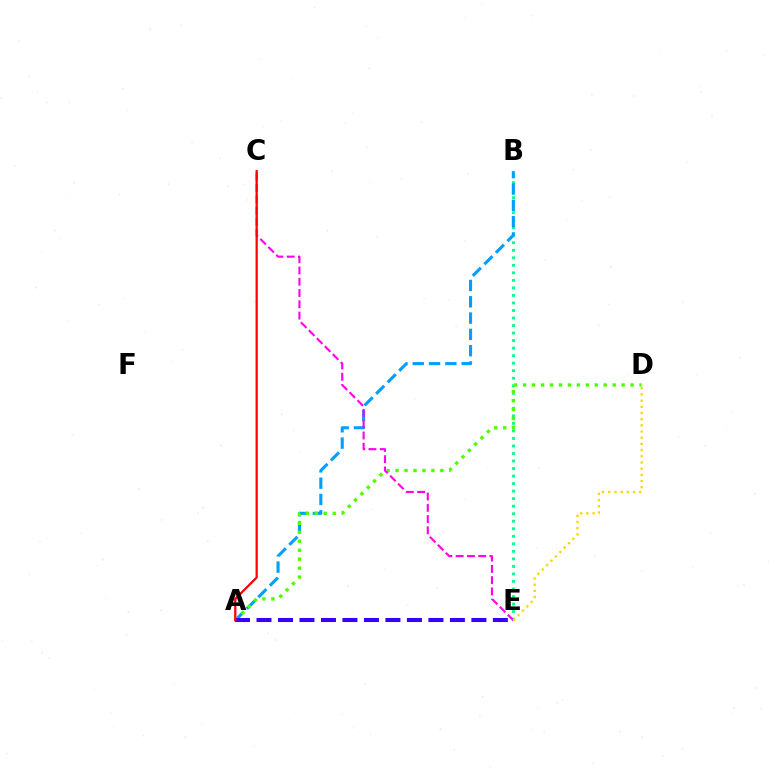{('B', 'E'): [{'color': '#00ff86', 'line_style': 'dotted', 'thickness': 2.04}], ('A', 'B'): [{'color': '#009eff', 'line_style': 'dashed', 'thickness': 2.22}], ('A', 'D'): [{'color': '#4fff00', 'line_style': 'dotted', 'thickness': 2.43}], ('C', 'E'): [{'color': '#ff00ed', 'line_style': 'dashed', 'thickness': 1.53}], ('D', 'E'): [{'color': '#ffd500', 'line_style': 'dotted', 'thickness': 1.68}], ('A', 'E'): [{'color': '#3700ff', 'line_style': 'dashed', 'thickness': 2.92}], ('A', 'C'): [{'color': '#ff0000', 'line_style': 'solid', 'thickness': 1.62}]}